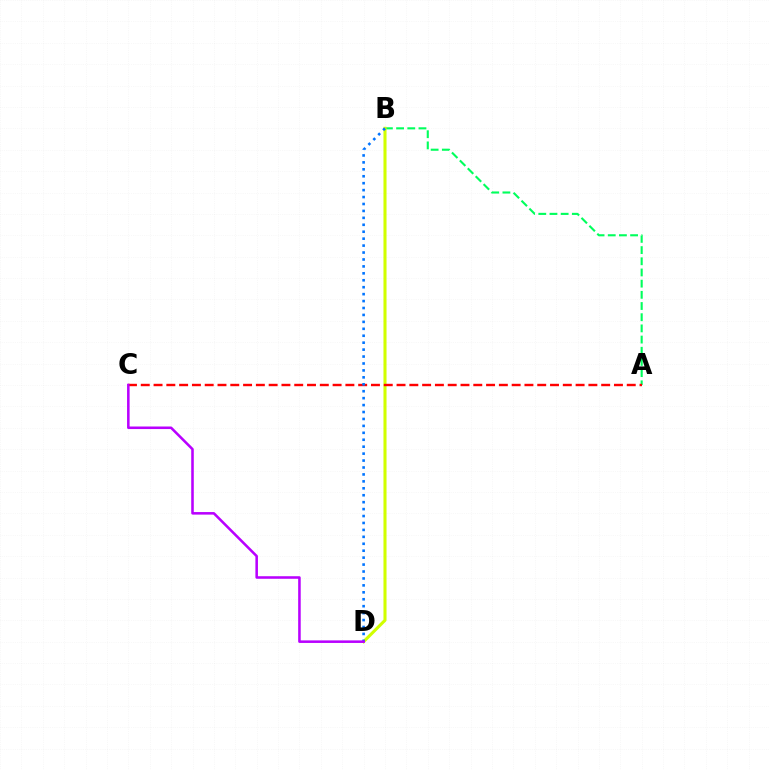{('A', 'B'): [{'color': '#00ff5c', 'line_style': 'dashed', 'thickness': 1.52}], ('B', 'D'): [{'color': '#d1ff00', 'line_style': 'solid', 'thickness': 2.21}, {'color': '#0074ff', 'line_style': 'dotted', 'thickness': 1.88}], ('A', 'C'): [{'color': '#ff0000', 'line_style': 'dashed', 'thickness': 1.74}], ('C', 'D'): [{'color': '#b900ff', 'line_style': 'solid', 'thickness': 1.84}]}